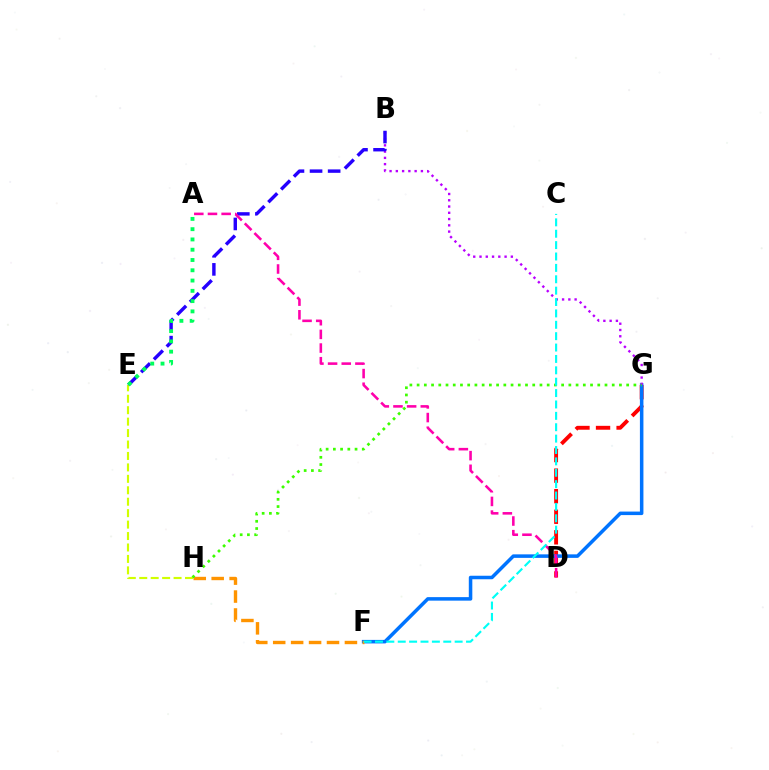{('D', 'G'): [{'color': '#ff0000', 'line_style': 'dashed', 'thickness': 2.79}], ('F', 'G'): [{'color': '#0074ff', 'line_style': 'solid', 'thickness': 2.53}], ('B', 'G'): [{'color': '#b900ff', 'line_style': 'dotted', 'thickness': 1.7}], ('E', 'H'): [{'color': '#d1ff00', 'line_style': 'dashed', 'thickness': 1.55}], ('B', 'E'): [{'color': '#2500ff', 'line_style': 'dashed', 'thickness': 2.46}], ('F', 'H'): [{'color': '#ff9400', 'line_style': 'dashed', 'thickness': 2.44}], ('A', 'D'): [{'color': '#ff00ac', 'line_style': 'dashed', 'thickness': 1.86}], ('G', 'H'): [{'color': '#3dff00', 'line_style': 'dotted', 'thickness': 1.96}], ('C', 'F'): [{'color': '#00fff6', 'line_style': 'dashed', 'thickness': 1.55}], ('A', 'E'): [{'color': '#00ff5c', 'line_style': 'dotted', 'thickness': 2.79}]}